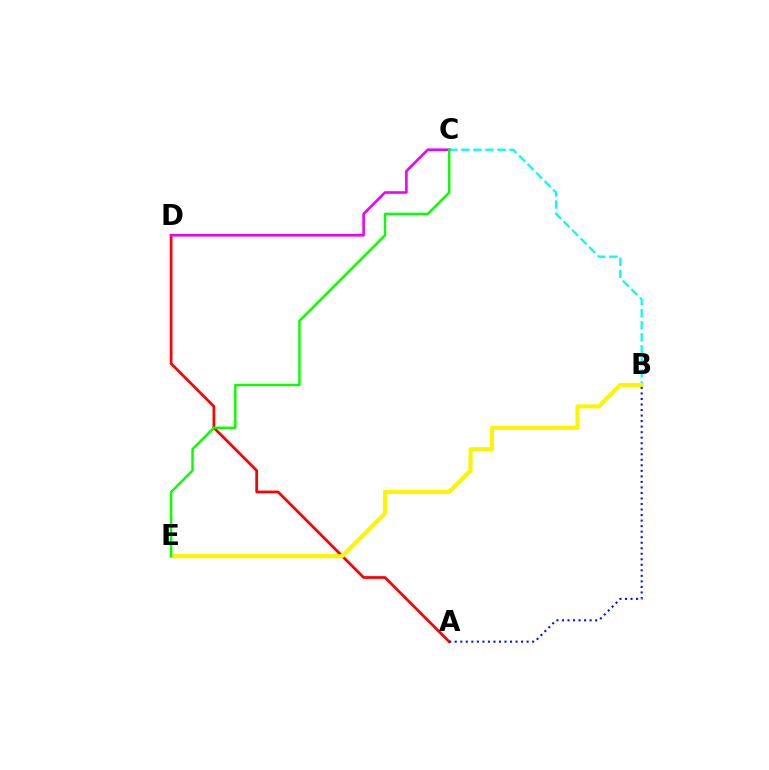{('B', 'C'): [{'color': '#00fff6', 'line_style': 'dashed', 'thickness': 1.64}], ('A', 'D'): [{'color': '#ff0000', 'line_style': 'solid', 'thickness': 1.97}], ('C', 'D'): [{'color': '#ee00ff', 'line_style': 'solid', 'thickness': 1.88}], ('B', 'E'): [{'color': '#fcf500', 'line_style': 'solid', 'thickness': 2.95}], ('A', 'B'): [{'color': '#0010ff', 'line_style': 'dotted', 'thickness': 1.5}], ('C', 'E'): [{'color': '#08ff00', 'line_style': 'solid', 'thickness': 1.75}]}